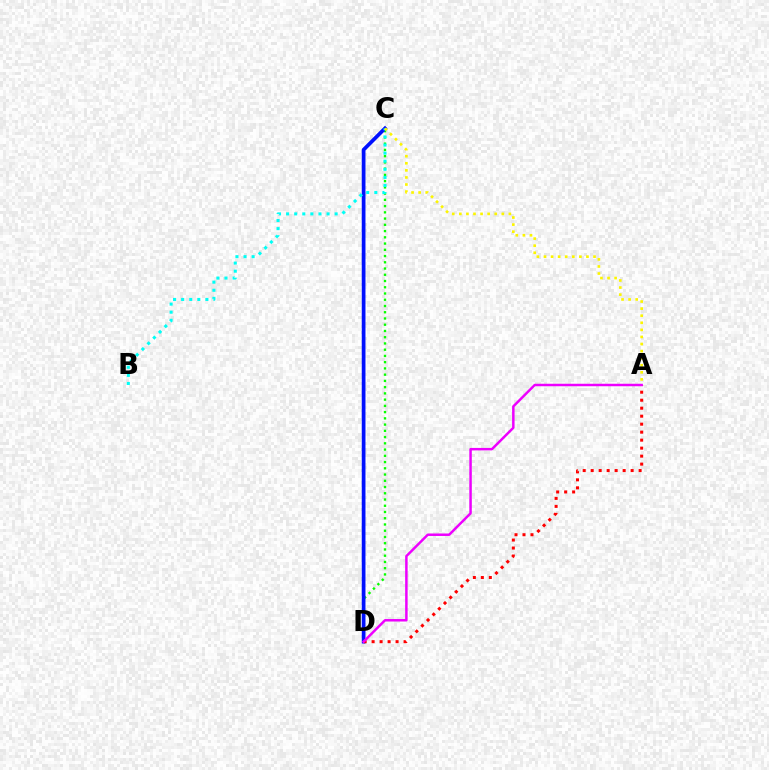{('C', 'D'): [{'color': '#08ff00', 'line_style': 'dotted', 'thickness': 1.7}, {'color': '#0010ff', 'line_style': 'solid', 'thickness': 2.68}], ('B', 'C'): [{'color': '#00fff6', 'line_style': 'dotted', 'thickness': 2.2}], ('A', 'C'): [{'color': '#fcf500', 'line_style': 'dotted', 'thickness': 1.92}], ('A', 'D'): [{'color': '#ff0000', 'line_style': 'dotted', 'thickness': 2.17}, {'color': '#ee00ff', 'line_style': 'solid', 'thickness': 1.79}]}